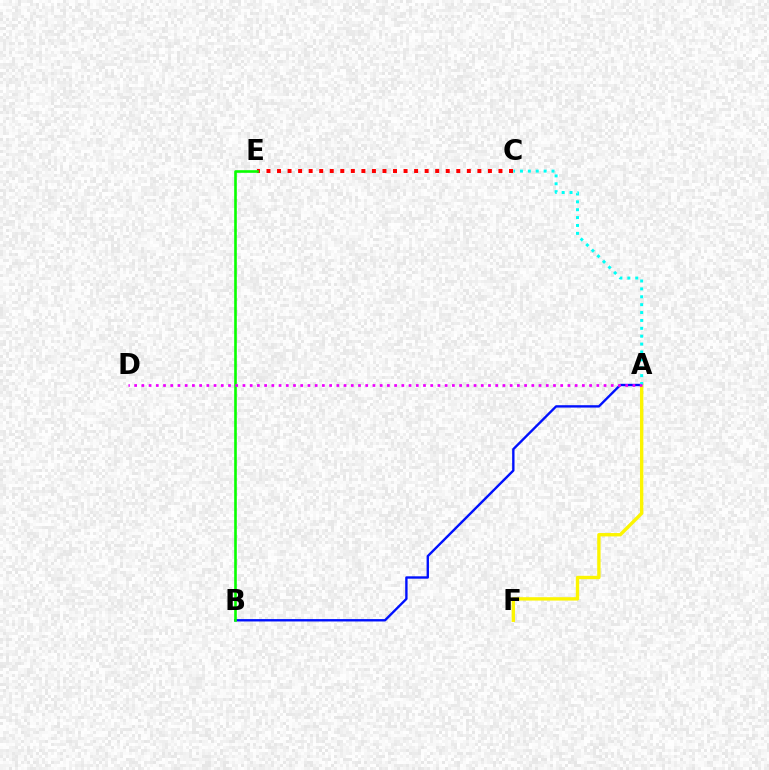{('A', 'B'): [{'color': '#0010ff', 'line_style': 'solid', 'thickness': 1.71}], ('A', 'F'): [{'color': '#fcf500', 'line_style': 'solid', 'thickness': 2.42}], ('C', 'E'): [{'color': '#ff0000', 'line_style': 'dotted', 'thickness': 2.87}], ('B', 'E'): [{'color': '#08ff00', 'line_style': 'solid', 'thickness': 1.89}], ('A', 'C'): [{'color': '#00fff6', 'line_style': 'dotted', 'thickness': 2.14}], ('A', 'D'): [{'color': '#ee00ff', 'line_style': 'dotted', 'thickness': 1.96}]}